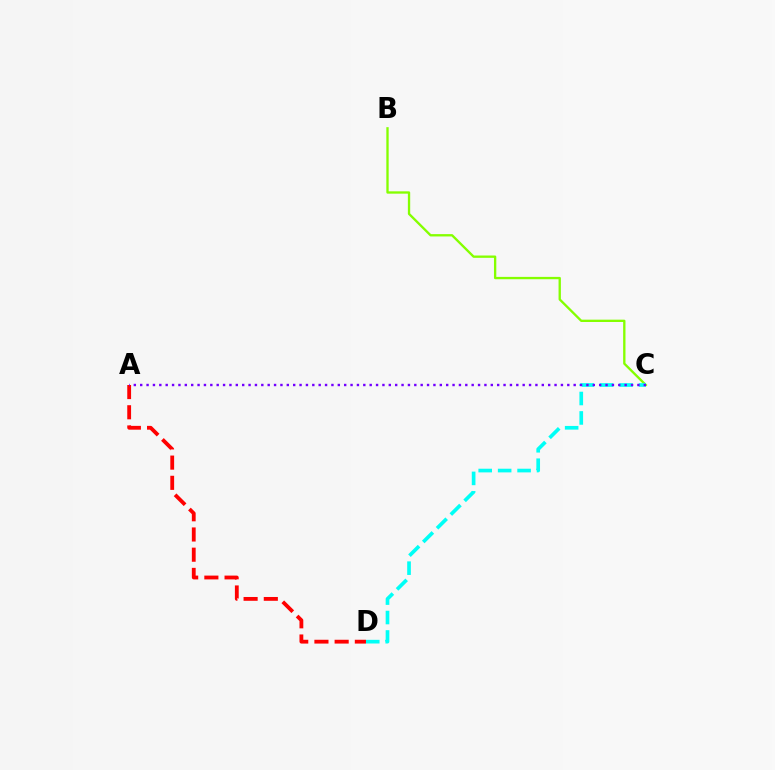{('B', 'C'): [{'color': '#84ff00', 'line_style': 'solid', 'thickness': 1.68}], ('A', 'D'): [{'color': '#ff0000', 'line_style': 'dashed', 'thickness': 2.75}], ('C', 'D'): [{'color': '#00fff6', 'line_style': 'dashed', 'thickness': 2.64}], ('A', 'C'): [{'color': '#7200ff', 'line_style': 'dotted', 'thickness': 1.73}]}